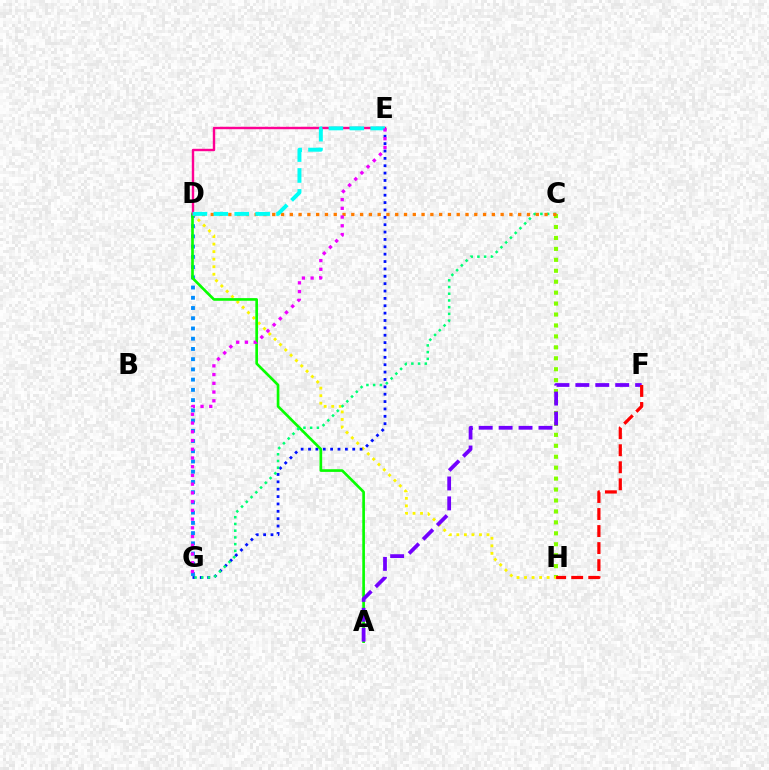{('C', 'H'): [{'color': '#84ff00', 'line_style': 'dotted', 'thickness': 2.97}], ('D', 'H'): [{'color': '#fcf500', 'line_style': 'dotted', 'thickness': 2.05}], ('E', 'G'): [{'color': '#0010ff', 'line_style': 'dotted', 'thickness': 2.0}, {'color': '#ee00ff', 'line_style': 'dotted', 'thickness': 2.37}], ('D', 'G'): [{'color': '#008cff', 'line_style': 'dotted', 'thickness': 2.78}], ('A', 'D'): [{'color': '#08ff00', 'line_style': 'solid', 'thickness': 1.92}], ('D', 'E'): [{'color': '#ff0094', 'line_style': 'solid', 'thickness': 1.73}, {'color': '#00fff6', 'line_style': 'dashed', 'thickness': 2.84}], ('A', 'F'): [{'color': '#7200ff', 'line_style': 'dashed', 'thickness': 2.71}], ('F', 'H'): [{'color': '#ff0000', 'line_style': 'dashed', 'thickness': 2.31}], ('C', 'G'): [{'color': '#00ff74', 'line_style': 'dotted', 'thickness': 1.83}], ('C', 'D'): [{'color': '#ff7c00', 'line_style': 'dotted', 'thickness': 2.39}]}